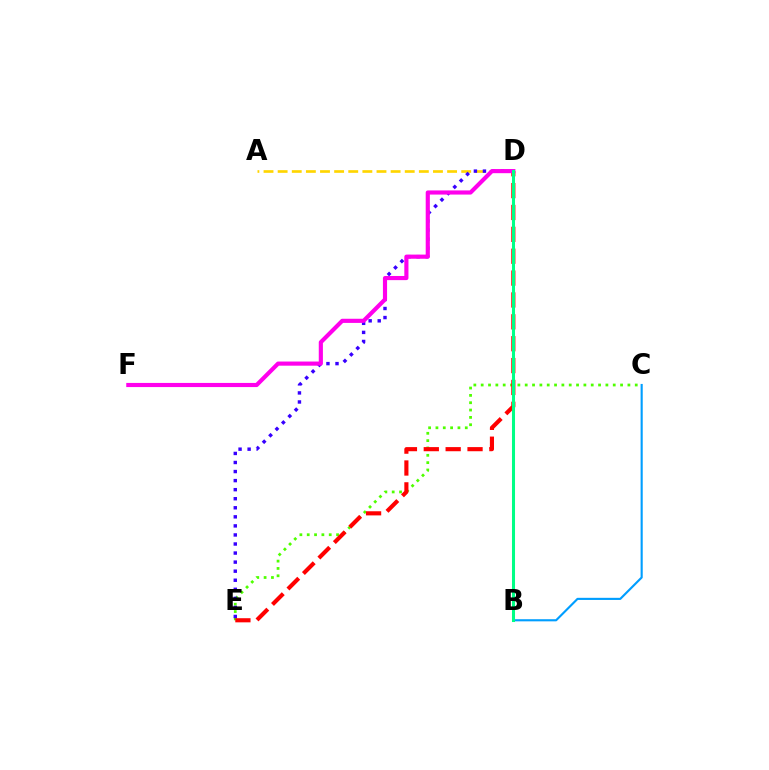{('A', 'D'): [{'color': '#ffd500', 'line_style': 'dashed', 'thickness': 1.92}], ('C', 'E'): [{'color': '#4fff00', 'line_style': 'dotted', 'thickness': 1.99}], ('B', 'C'): [{'color': '#009eff', 'line_style': 'solid', 'thickness': 1.53}], ('D', 'E'): [{'color': '#3700ff', 'line_style': 'dotted', 'thickness': 2.46}, {'color': '#ff0000', 'line_style': 'dashed', 'thickness': 2.97}], ('D', 'F'): [{'color': '#ff00ed', 'line_style': 'solid', 'thickness': 2.98}], ('B', 'D'): [{'color': '#00ff86', 'line_style': 'solid', 'thickness': 2.19}]}